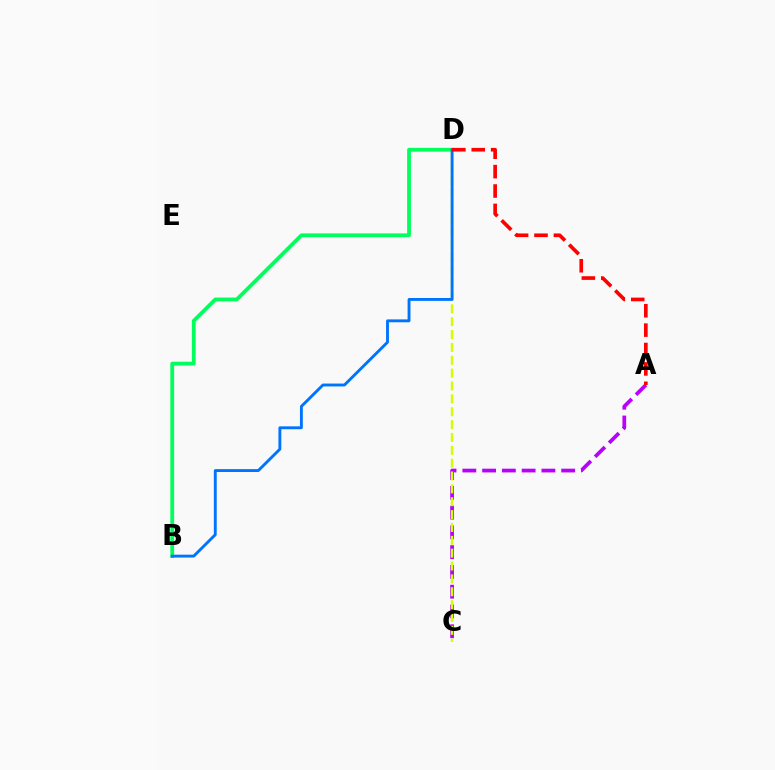{('A', 'C'): [{'color': '#b900ff', 'line_style': 'dashed', 'thickness': 2.69}], ('C', 'D'): [{'color': '#d1ff00', 'line_style': 'dashed', 'thickness': 1.75}], ('B', 'D'): [{'color': '#00ff5c', 'line_style': 'solid', 'thickness': 2.72}, {'color': '#0074ff', 'line_style': 'solid', 'thickness': 2.07}], ('A', 'D'): [{'color': '#ff0000', 'line_style': 'dashed', 'thickness': 2.63}]}